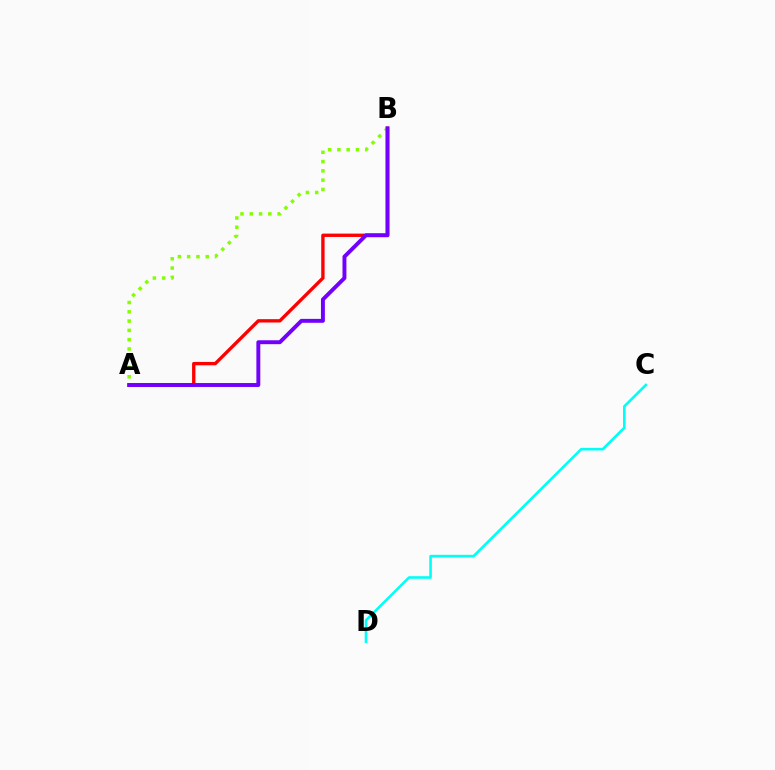{('A', 'B'): [{'color': '#ff0000', 'line_style': 'solid', 'thickness': 2.41}, {'color': '#84ff00', 'line_style': 'dotted', 'thickness': 2.52}, {'color': '#7200ff', 'line_style': 'solid', 'thickness': 2.82}], ('C', 'D'): [{'color': '#00fff6', 'line_style': 'solid', 'thickness': 1.87}]}